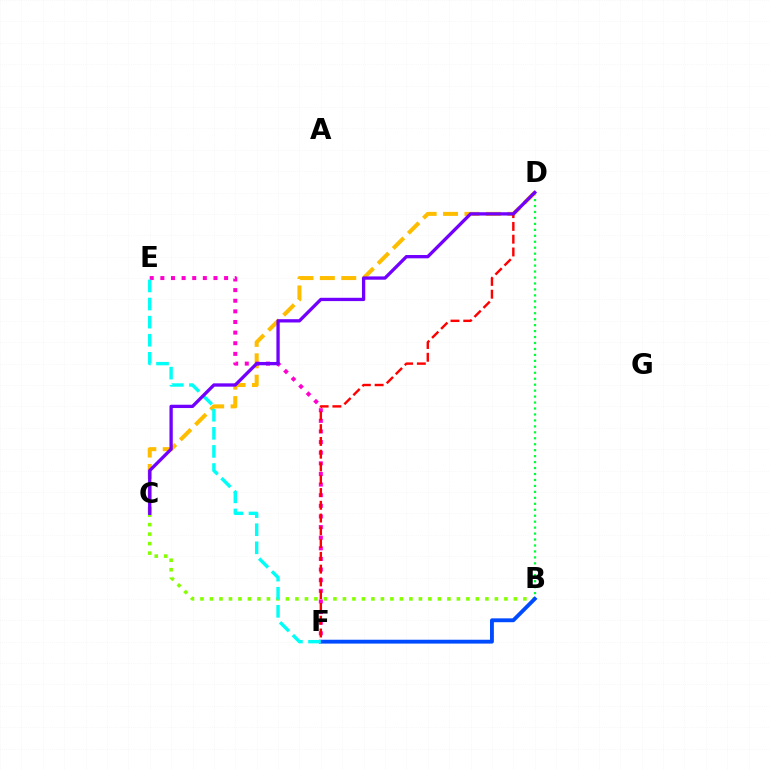{('B', 'D'): [{'color': '#00ff39', 'line_style': 'dotted', 'thickness': 1.62}], ('B', 'C'): [{'color': '#84ff00', 'line_style': 'dotted', 'thickness': 2.58}], ('C', 'D'): [{'color': '#ffbd00', 'line_style': 'dashed', 'thickness': 2.91}, {'color': '#7200ff', 'line_style': 'solid', 'thickness': 2.38}], ('E', 'F'): [{'color': '#ff00cf', 'line_style': 'dotted', 'thickness': 2.89}, {'color': '#00fff6', 'line_style': 'dashed', 'thickness': 2.46}], ('D', 'F'): [{'color': '#ff0000', 'line_style': 'dashed', 'thickness': 1.74}], ('B', 'F'): [{'color': '#004bff', 'line_style': 'solid', 'thickness': 2.78}]}